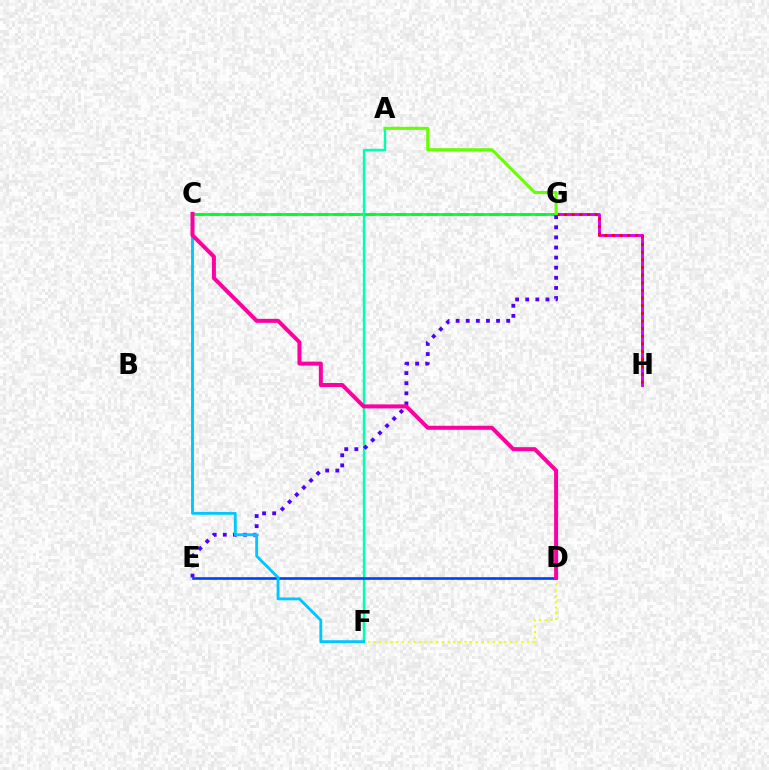{('G', 'H'): [{'color': '#d600ff', 'line_style': 'solid', 'thickness': 2.08}, {'color': '#ff0000', 'line_style': 'dotted', 'thickness': 2.08}], ('D', 'F'): [{'color': '#eeff00', 'line_style': 'dotted', 'thickness': 1.54}], ('C', 'G'): [{'color': '#ff8800', 'line_style': 'dashed', 'thickness': 2.11}, {'color': '#00ff27', 'line_style': 'solid', 'thickness': 1.93}], ('A', 'F'): [{'color': '#00ffaf', 'line_style': 'solid', 'thickness': 1.73}], ('A', 'G'): [{'color': '#66ff00', 'line_style': 'solid', 'thickness': 2.2}], ('E', 'G'): [{'color': '#4f00ff', 'line_style': 'dotted', 'thickness': 2.75}], ('D', 'E'): [{'color': '#003fff', 'line_style': 'solid', 'thickness': 1.9}], ('C', 'F'): [{'color': '#00c7ff', 'line_style': 'solid', 'thickness': 2.07}], ('C', 'D'): [{'color': '#ff00a0', 'line_style': 'solid', 'thickness': 2.88}]}